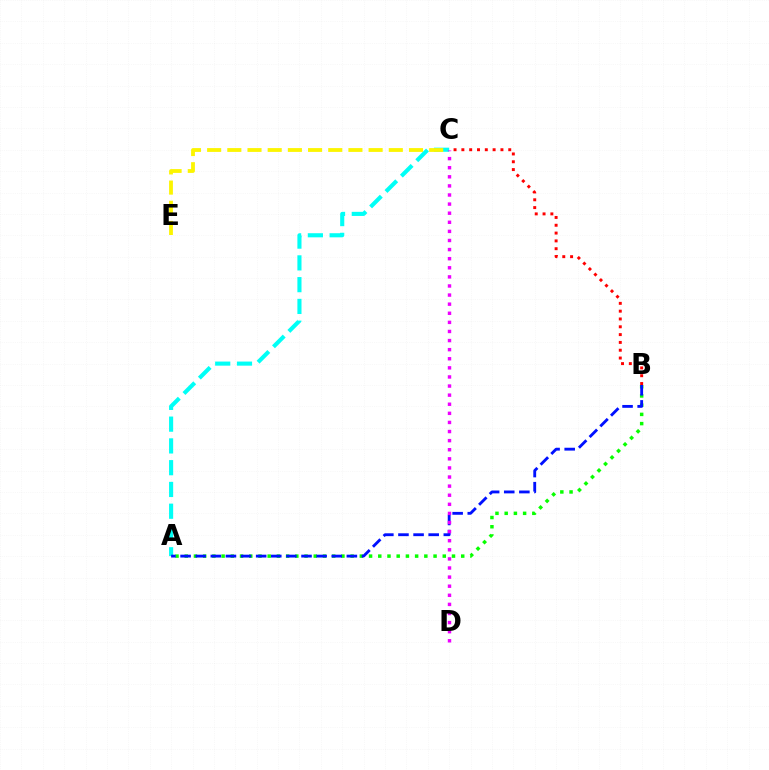{('A', 'B'): [{'color': '#08ff00', 'line_style': 'dotted', 'thickness': 2.5}, {'color': '#0010ff', 'line_style': 'dashed', 'thickness': 2.05}], ('B', 'C'): [{'color': '#ff0000', 'line_style': 'dotted', 'thickness': 2.12}], ('A', 'C'): [{'color': '#00fff6', 'line_style': 'dashed', 'thickness': 2.96}], ('C', 'E'): [{'color': '#fcf500', 'line_style': 'dashed', 'thickness': 2.74}], ('C', 'D'): [{'color': '#ee00ff', 'line_style': 'dotted', 'thickness': 2.47}]}